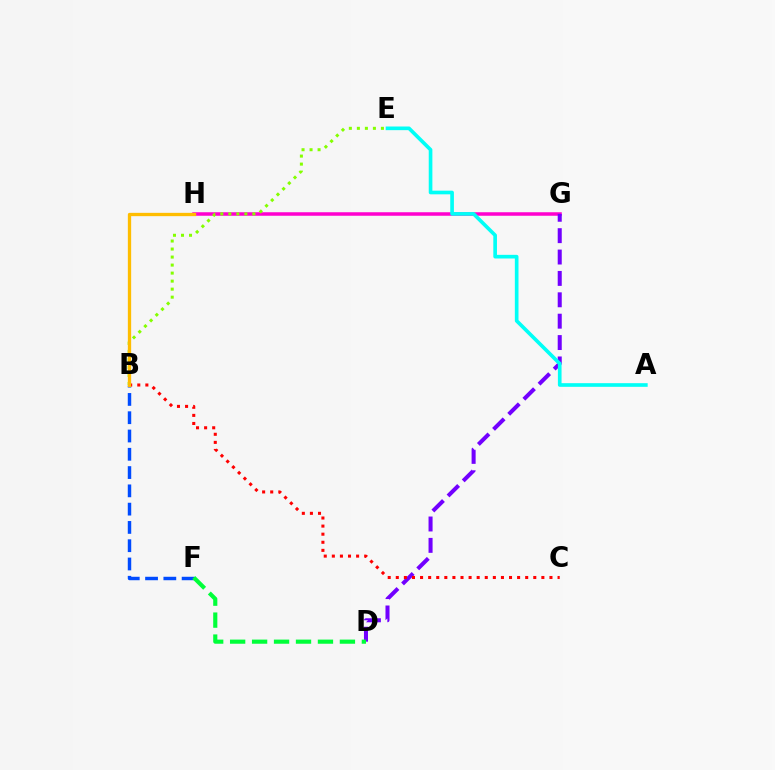{('G', 'H'): [{'color': '#ff00cf', 'line_style': 'solid', 'thickness': 2.53}], ('D', 'G'): [{'color': '#7200ff', 'line_style': 'dashed', 'thickness': 2.9}], ('B', 'F'): [{'color': '#004bff', 'line_style': 'dashed', 'thickness': 2.48}], ('B', 'C'): [{'color': '#ff0000', 'line_style': 'dotted', 'thickness': 2.2}], ('D', 'F'): [{'color': '#00ff39', 'line_style': 'dashed', 'thickness': 2.98}], ('A', 'E'): [{'color': '#00fff6', 'line_style': 'solid', 'thickness': 2.63}], ('B', 'E'): [{'color': '#84ff00', 'line_style': 'dotted', 'thickness': 2.18}], ('B', 'H'): [{'color': '#ffbd00', 'line_style': 'solid', 'thickness': 2.39}]}